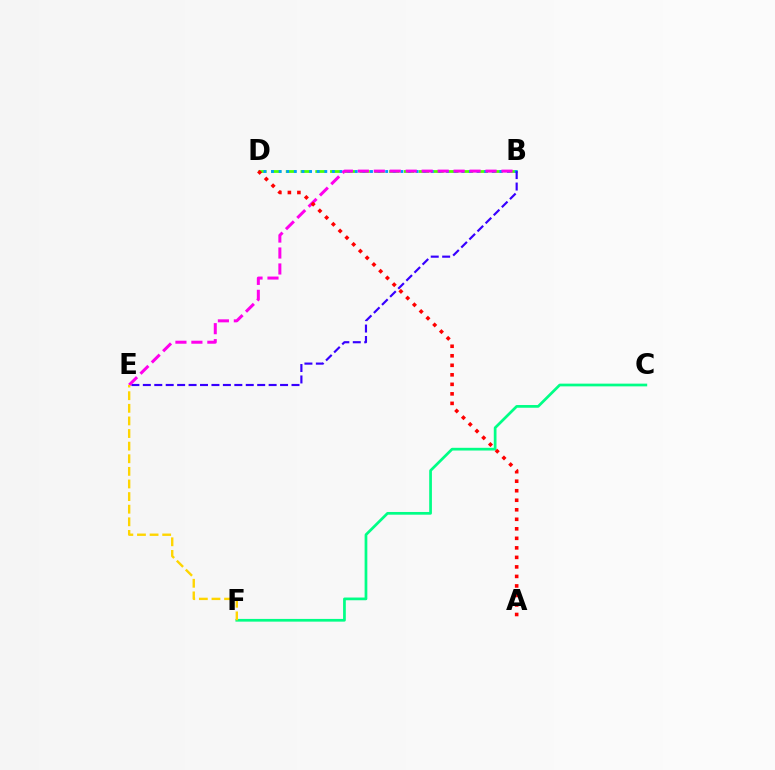{('B', 'D'): [{'color': '#4fff00', 'line_style': 'dashed', 'thickness': 2.01}, {'color': '#009eff', 'line_style': 'dotted', 'thickness': 2.07}], ('B', 'E'): [{'color': '#3700ff', 'line_style': 'dashed', 'thickness': 1.55}, {'color': '#ff00ed', 'line_style': 'dashed', 'thickness': 2.17}], ('C', 'F'): [{'color': '#00ff86', 'line_style': 'solid', 'thickness': 1.96}], ('E', 'F'): [{'color': '#ffd500', 'line_style': 'dashed', 'thickness': 1.71}], ('A', 'D'): [{'color': '#ff0000', 'line_style': 'dotted', 'thickness': 2.59}]}